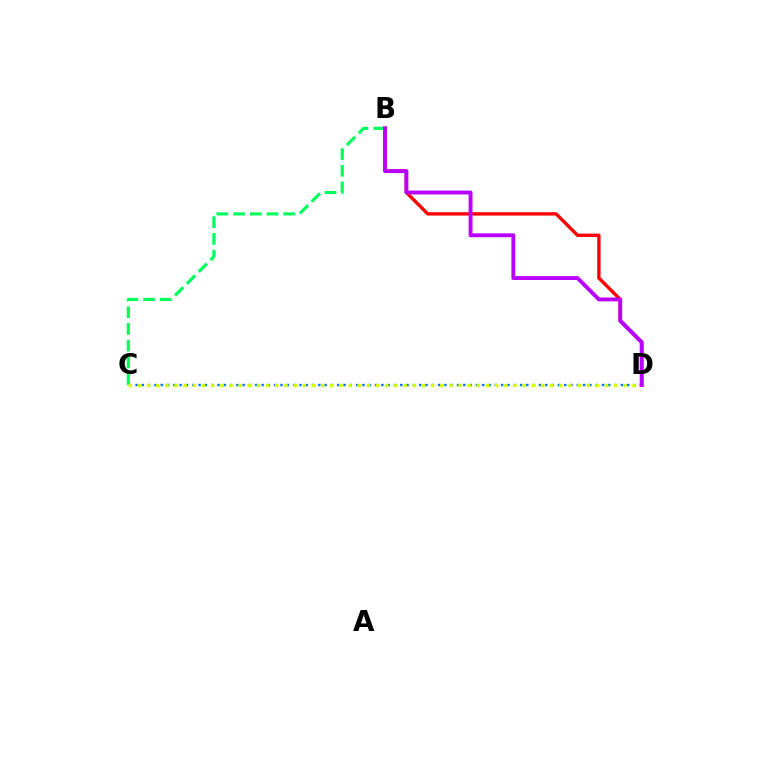{('B', 'C'): [{'color': '#00ff5c', 'line_style': 'dashed', 'thickness': 2.27}], ('B', 'D'): [{'color': '#ff0000', 'line_style': 'solid', 'thickness': 2.42}, {'color': '#b900ff', 'line_style': 'solid', 'thickness': 2.8}], ('C', 'D'): [{'color': '#0074ff', 'line_style': 'dotted', 'thickness': 1.71}, {'color': '#d1ff00', 'line_style': 'dotted', 'thickness': 2.49}]}